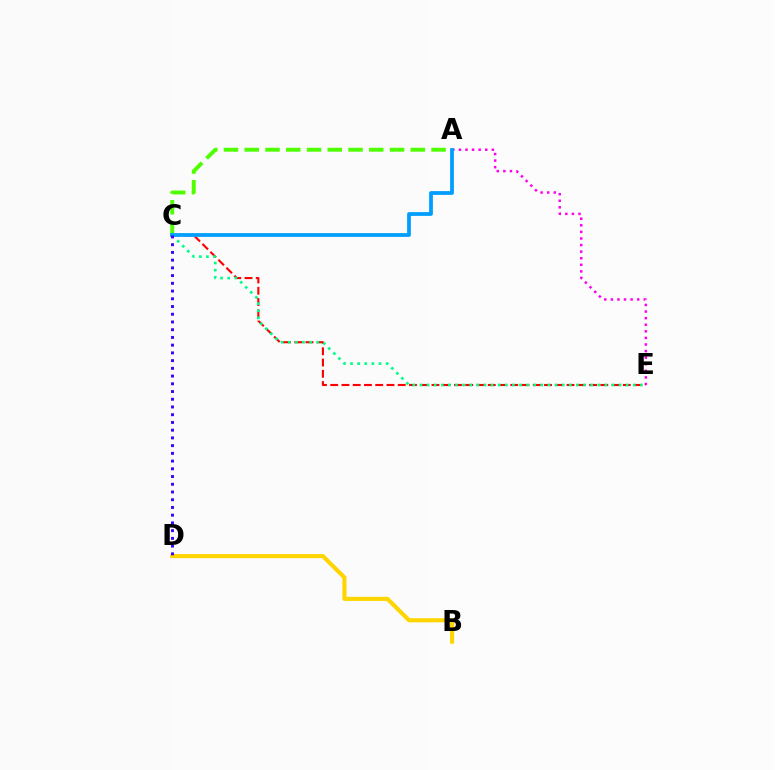{('A', 'E'): [{'color': '#ff00ed', 'line_style': 'dotted', 'thickness': 1.79}], ('C', 'E'): [{'color': '#ff0000', 'line_style': 'dashed', 'thickness': 1.53}, {'color': '#00ff86', 'line_style': 'dotted', 'thickness': 1.93}], ('B', 'D'): [{'color': '#ffd500', 'line_style': 'solid', 'thickness': 2.96}], ('A', 'C'): [{'color': '#4fff00', 'line_style': 'dashed', 'thickness': 2.82}, {'color': '#009eff', 'line_style': 'solid', 'thickness': 2.71}], ('C', 'D'): [{'color': '#3700ff', 'line_style': 'dotted', 'thickness': 2.1}]}